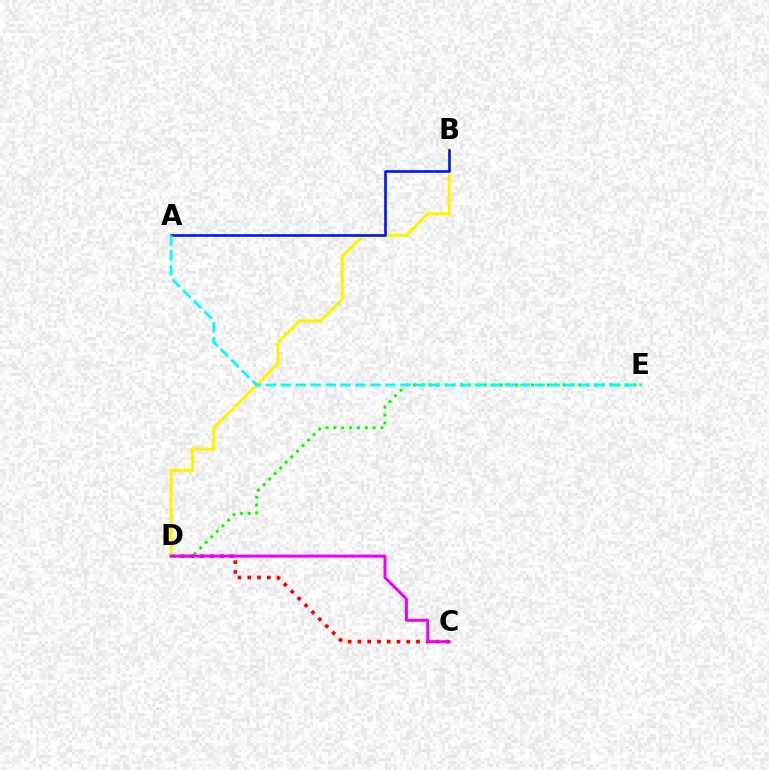{('C', 'D'): [{'color': '#ff0000', 'line_style': 'dotted', 'thickness': 2.65}, {'color': '#ee00ff', 'line_style': 'solid', 'thickness': 2.17}], ('B', 'D'): [{'color': '#fcf500', 'line_style': 'solid', 'thickness': 2.23}], ('D', 'E'): [{'color': '#08ff00', 'line_style': 'dotted', 'thickness': 2.14}], ('A', 'B'): [{'color': '#0010ff', 'line_style': 'solid', 'thickness': 1.87}], ('A', 'E'): [{'color': '#00fff6', 'line_style': 'dashed', 'thickness': 2.03}]}